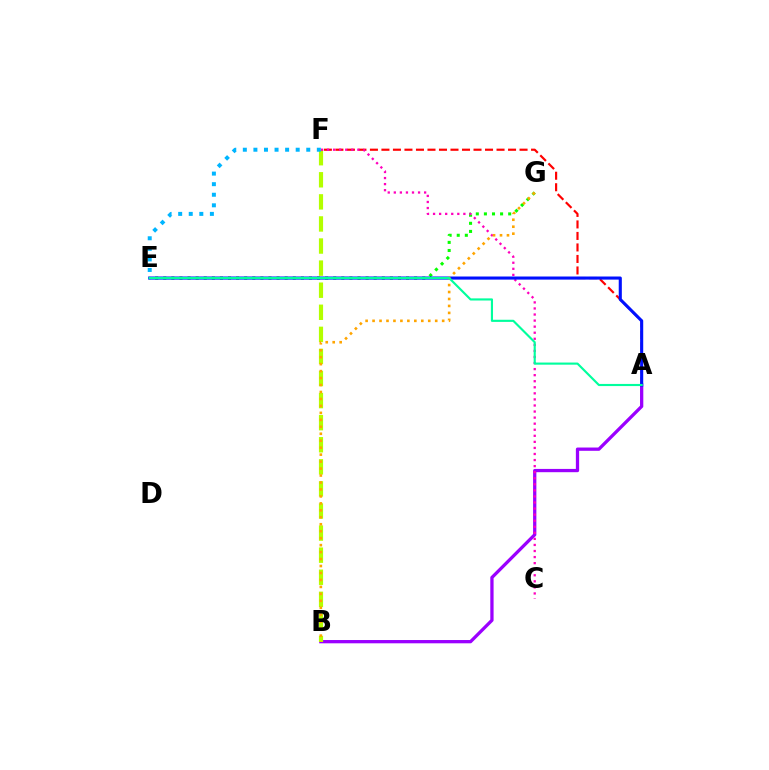{('E', 'G'): [{'color': '#08ff00', 'line_style': 'dotted', 'thickness': 2.2}], ('A', 'B'): [{'color': '#9b00ff', 'line_style': 'solid', 'thickness': 2.36}], ('A', 'F'): [{'color': '#ff0000', 'line_style': 'dashed', 'thickness': 1.56}], ('B', 'F'): [{'color': '#b3ff00', 'line_style': 'dashed', 'thickness': 3.0}], ('C', 'F'): [{'color': '#ff00bd', 'line_style': 'dotted', 'thickness': 1.65}], ('A', 'E'): [{'color': '#0010ff', 'line_style': 'solid', 'thickness': 2.23}, {'color': '#00ff9d', 'line_style': 'solid', 'thickness': 1.54}], ('B', 'G'): [{'color': '#ffa500', 'line_style': 'dotted', 'thickness': 1.89}], ('E', 'F'): [{'color': '#00b5ff', 'line_style': 'dotted', 'thickness': 2.87}]}